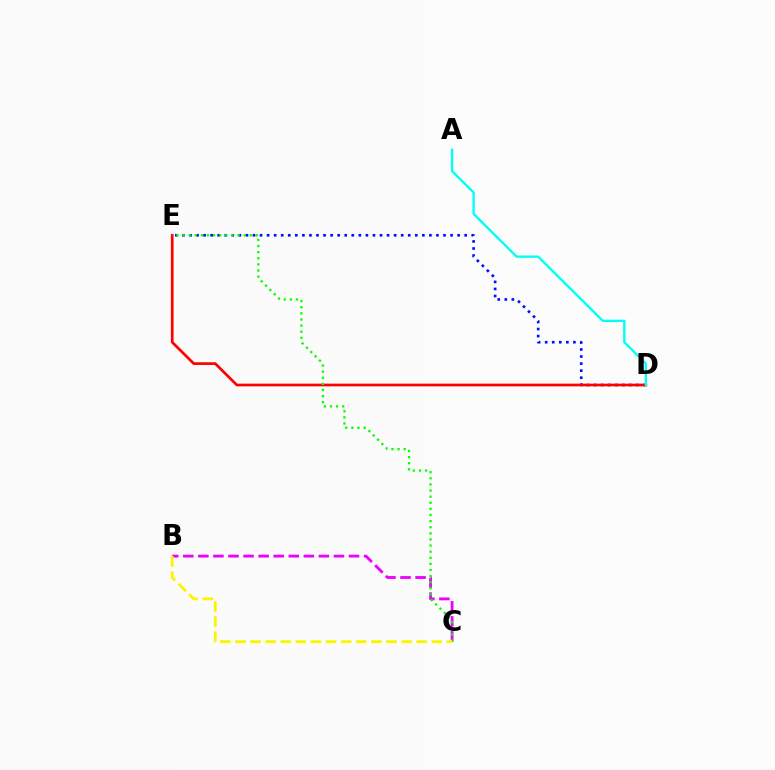{('D', 'E'): [{'color': '#0010ff', 'line_style': 'dotted', 'thickness': 1.92}, {'color': '#ff0000', 'line_style': 'solid', 'thickness': 1.95}], ('B', 'C'): [{'color': '#ee00ff', 'line_style': 'dashed', 'thickness': 2.05}, {'color': '#fcf500', 'line_style': 'dashed', 'thickness': 2.05}], ('A', 'D'): [{'color': '#00fff6', 'line_style': 'solid', 'thickness': 1.69}], ('C', 'E'): [{'color': '#08ff00', 'line_style': 'dotted', 'thickness': 1.66}]}